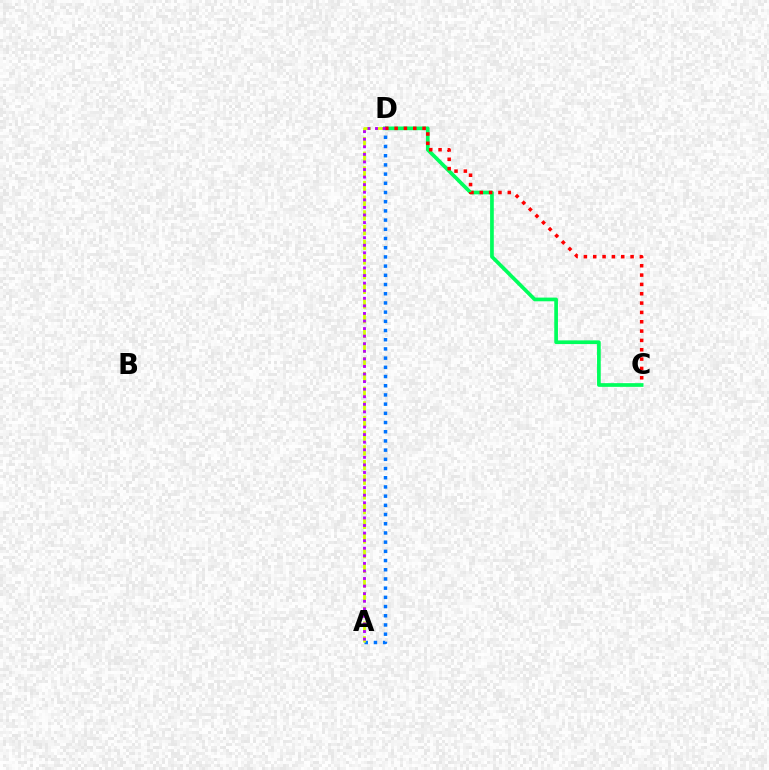{('A', 'D'): [{'color': '#0074ff', 'line_style': 'dotted', 'thickness': 2.5}, {'color': '#d1ff00', 'line_style': 'dashed', 'thickness': 1.99}, {'color': '#b900ff', 'line_style': 'dotted', 'thickness': 2.06}], ('C', 'D'): [{'color': '#00ff5c', 'line_style': 'solid', 'thickness': 2.66}, {'color': '#ff0000', 'line_style': 'dotted', 'thickness': 2.54}]}